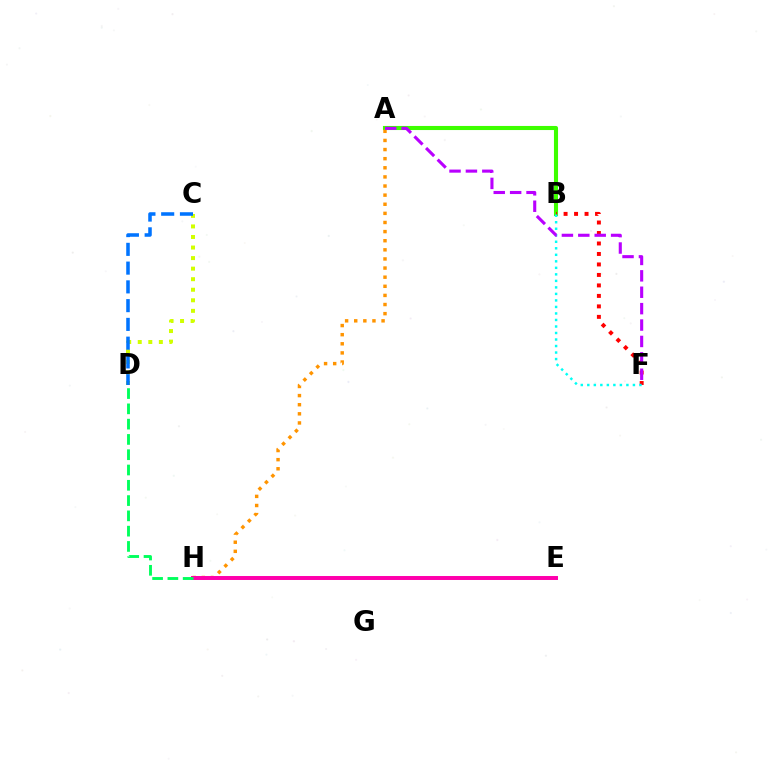{('A', 'B'): [{'color': '#3dff00', 'line_style': 'solid', 'thickness': 2.94}], ('B', 'F'): [{'color': '#ff0000', 'line_style': 'dotted', 'thickness': 2.85}, {'color': '#00fff6', 'line_style': 'dotted', 'thickness': 1.77}], ('E', 'H'): [{'color': '#2500ff', 'line_style': 'solid', 'thickness': 1.7}, {'color': '#ff00ac', 'line_style': 'solid', 'thickness': 2.85}], ('A', 'H'): [{'color': '#ff9400', 'line_style': 'dotted', 'thickness': 2.48}], ('A', 'F'): [{'color': '#b900ff', 'line_style': 'dashed', 'thickness': 2.23}], ('C', 'D'): [{'color': '#d1ff00', 'line_style': 'dotted', 'thickness': 2.87}, {'color': '#0074ff', 'line_style': 'dashed', 'thickness': 2.55}], ('D', 'H'): [{'color': '#00ff5c', 'line_style': 'dashed', 'thickness': 2.08}]}